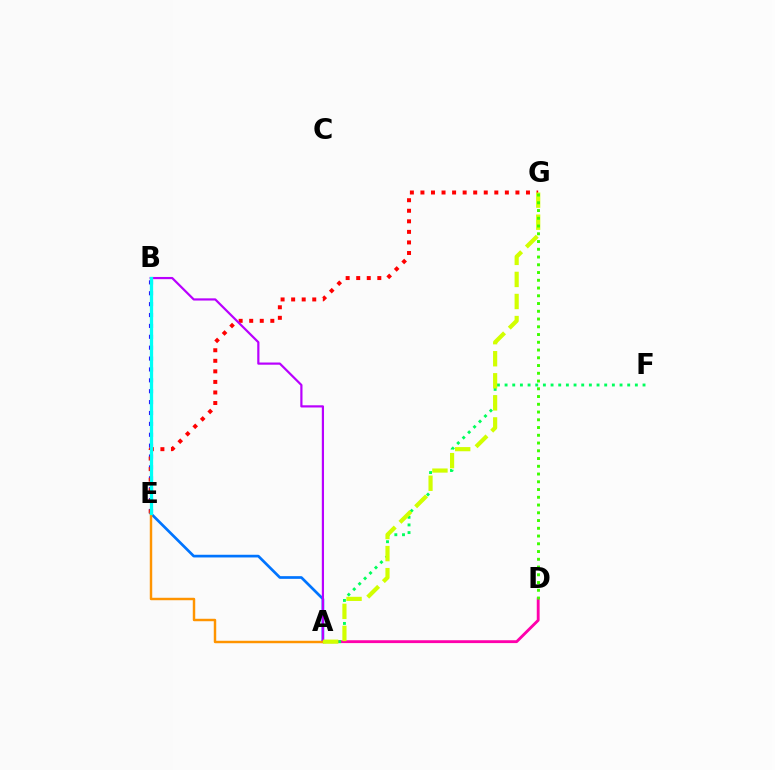{('A', 'D'): [{'color': '#ff00ac', 'line_style': 'solid', 'thickness': 2.05}], ('A', 'F'): [{'color': '#00ff5c', 'line_style': 'dotted', 'thickness': 2.08}], ('B', 'E'): [{'color': '#2500ff', 'line_style': 'dotted', 'thickness': 2.96}, {'color': '#00fff6', 'line_style': 'solid', 'thickness': 2.35}], ('A', 'E'): [{'color': '#0074ff', 'line_style': 'solid', 'thickness': 1.94}, {'color': '#ff9400', 'line_style': 'solid', 'thickness': 1.76}], ('E', 'G'): [{'color': '#ff0000', 'line_style': 'dotted', 'thickness': 2.87}], ('A', 'B'): [{'color': '#b900ff', 'line_style': 'solid', 'thickness': 1.58}], ('A', 'G'): [{'color': '#d1ff00', 'line_style': 'dashed', 'thickness': 3.0}], ('D', 'G'): [{'color': '#3dff00', 'line_style': 'dotted', 'thickness': 2.11}]}